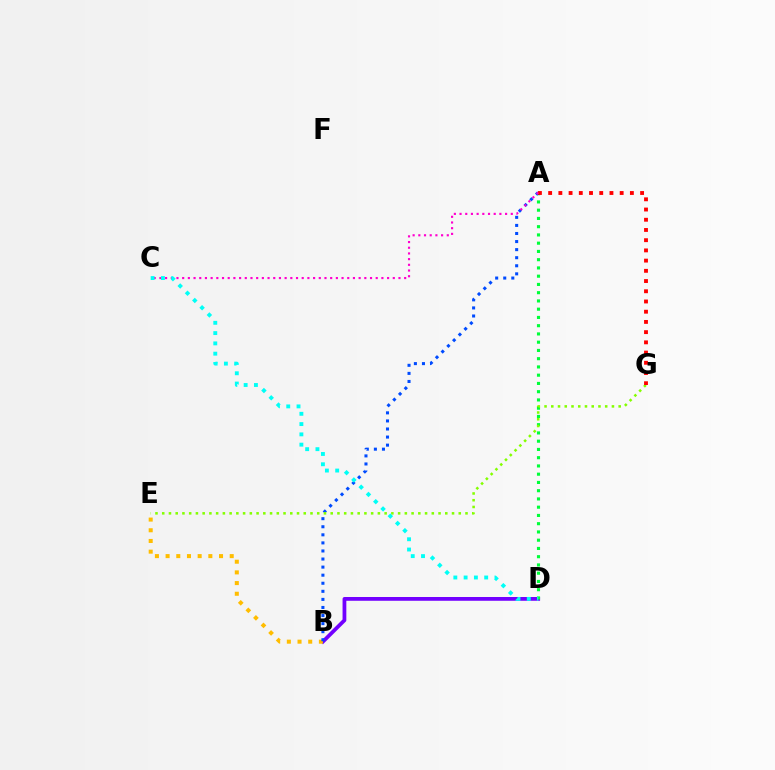{('B', 'D'): [{'color': '#7200ff', 'line_style': 'solid', 'thickness': 2.72}], ('A', 'D'): [{'color': '#00ff39', 'line_style': 'dotted', 'thickness': 2.24}], ('B', 'E'): [{'color': '#ffbd00', 'line_style': 'dotted', 'thickness': 2.9}], ('A', 'B'): [{'color': '#004bff', 'line_style': 'dotted', 'thickness': 2.19}], ('E', 'G'): [{'color': '#84ff00', 'line_style': 'dotted', 'thickness': 1.83}], ('A', 'G'): [{'color': '#ff0000', 'line_style': 'dotted', 'thickness': 2.78}], ('A', 'C'): [{'color': '#ff00cf', 'line_style': 'dotted', 'thickness': 1.55}], ('C', 'D'): [{'color': '#00fff6', 'line_style': 'dotted', 'thickness': 2.79}]}